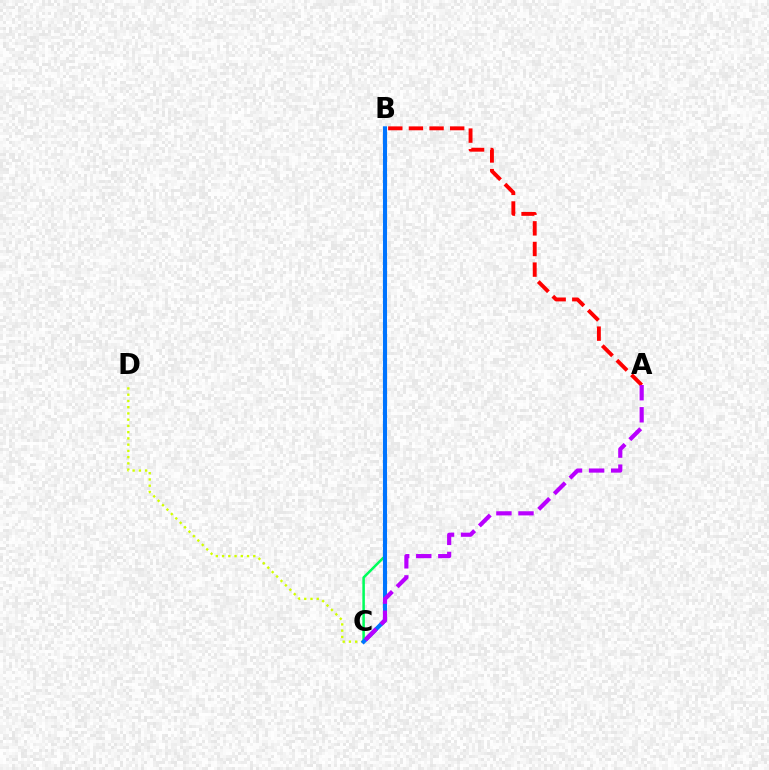{('A', 'B'): [{'color': '#ff0000', 'line_style': 'dashed', 'thickness': 2.8}], ('C', 'D'): [{'color': '#d1ff00', 'line_style': 'dotted', 'thickness': 1.7}], ('B', 'C'): [{'color': '#00ff5c', 'line_style': 'solid', 'thickness': 1.83}, {'color': '#0074ff', 'line_style': 'solid', 'thickness': 2.95}], ('A', 'C'): [{'color': '#b900ff', 'line_style': 'dashed', 'thickness': 3.0}]}